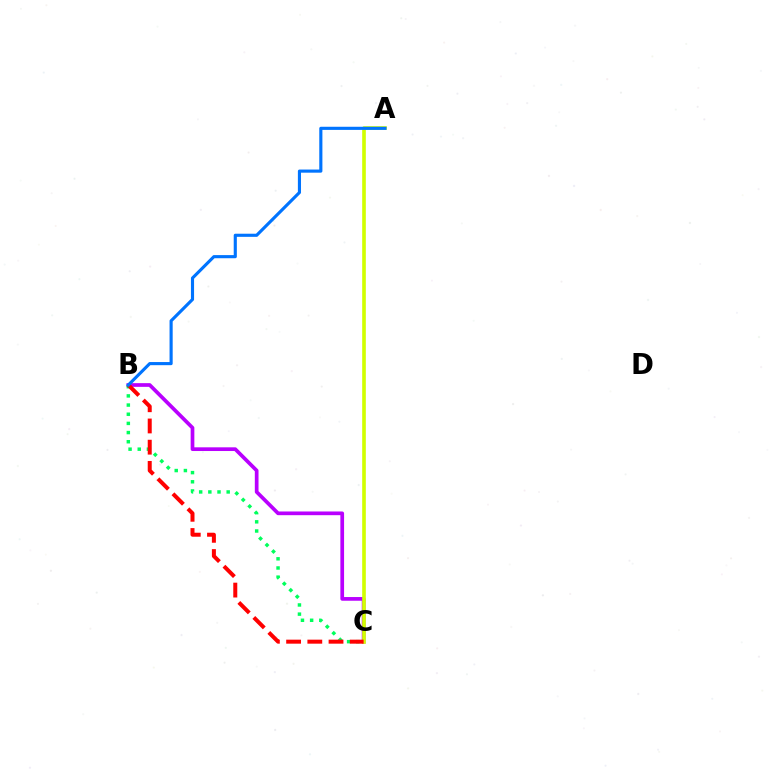{('B', 'C'): [{'color': '#b900ff', 'line_style': 'solid', 'thickness': 2.67}, {'color': '#00ff5c', 'line_style': 'dotted', 'thickness': 2.49}, {'color': '#ff0000', 'line_style': 'dashed', 'thickness': 2.88}], ('A', 'C'): [{'color': '#d1ff00', 'line_style': 'solid', 'thickness': 2.62}], ('A', 'B'): [{'color': '#0074ff', 'line_style': 'solid', 'thickness': 2.25}]}